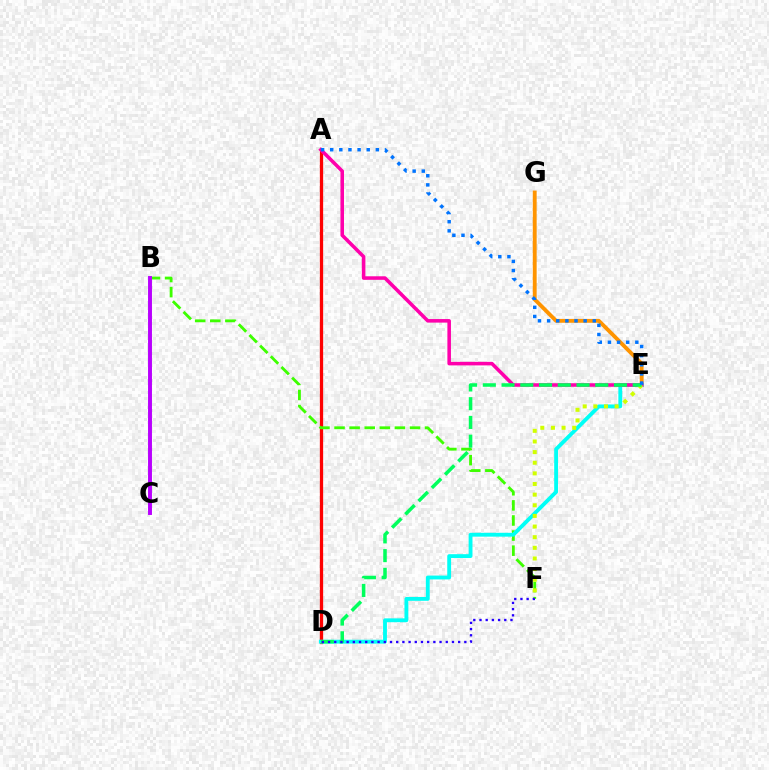{('E', 'G'): [{'color': '#ff9400', 'line_style': 'solid', 'thickness': 2.78}], ('A', 'D'): [{'color': '#ff0000', 'line_style': 'solid', 'thickness': 2.36}], ('B', 'F'): [{'color': '#3dff00', 'line_style': 'dashed', 'thickness': 2.05}], ('D', 'E'): [{'color': '#00fff6', 'line_style': 'solid', 'thickness': 2.77}, {'color': '#00ff5c', 'line_style': 'dashed', 'thickness': 2.55}], ('A', 'E'): [{'color': '#ff00ac', 'line_style': 'solid', 'thickness': 2.56}, {'color': '#0074ff', 'line_style': 'dotted', 'thickness': 2.48}], ('E', 'F'): [{'color': '#d1ff00', 'line_style': 'dotted', 'thickness': 2.89}], ('B', 'C'): [{'color': '#b900ff', 'line_style': 'solid', 'thickness': 2.82}], ('D', 'F'): [{'color': '#2500ff', 'line_style': 'dotted', 'thickness': 1.68}]}